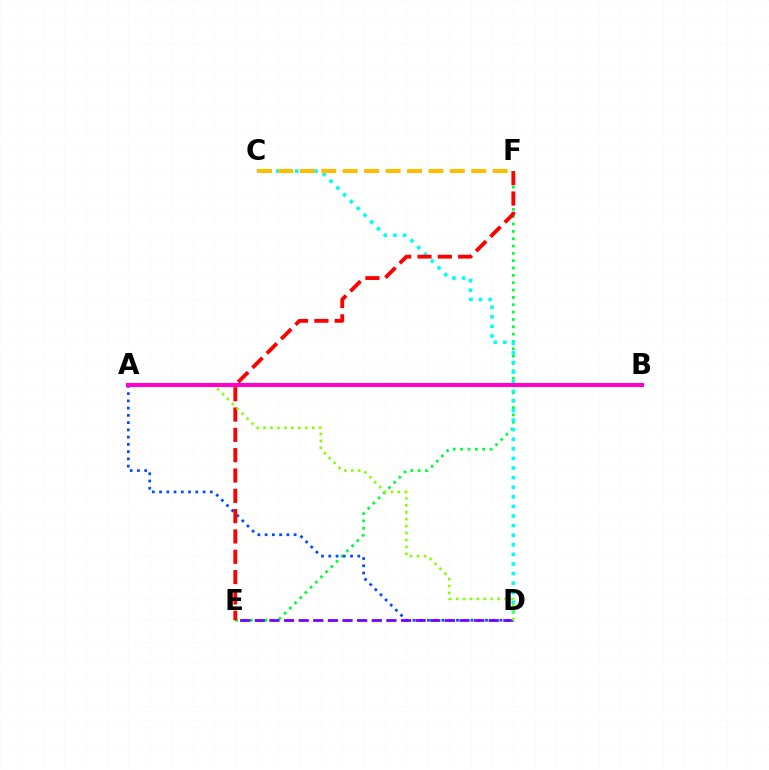{('E', 'F'): [{'color': '#00ff39', 'line_style': 'dotted', 'thickness': 1.99}, {'color': '#ff0000', 'line_style': 'dashed', 'thickness': 2.76}], ('A', 'D'): [{'color': '#004bff', 'line_style': 'dotted', 'thickness': 1.97}, {'color': '#84ff00', 'line_style': 'dotted', 'thickness': 1.88}], ('D', 'E'): [{'color': '#7200ff', 'line_style': 'dashed', 'thickness': 1.99}], ('C', 'D'): [{'color': '#00fff6', 'line_style': 'dotted', 'thickness': 2.61}], ('C', 'F'): [{'color': '#ffbd00', 'line_style': 'dashed', 'thickness': 2.91}], ('A', 'B'): [{'color': '#ff00cf', 'line_style': 'solid', 'thickness': 2.94}]}